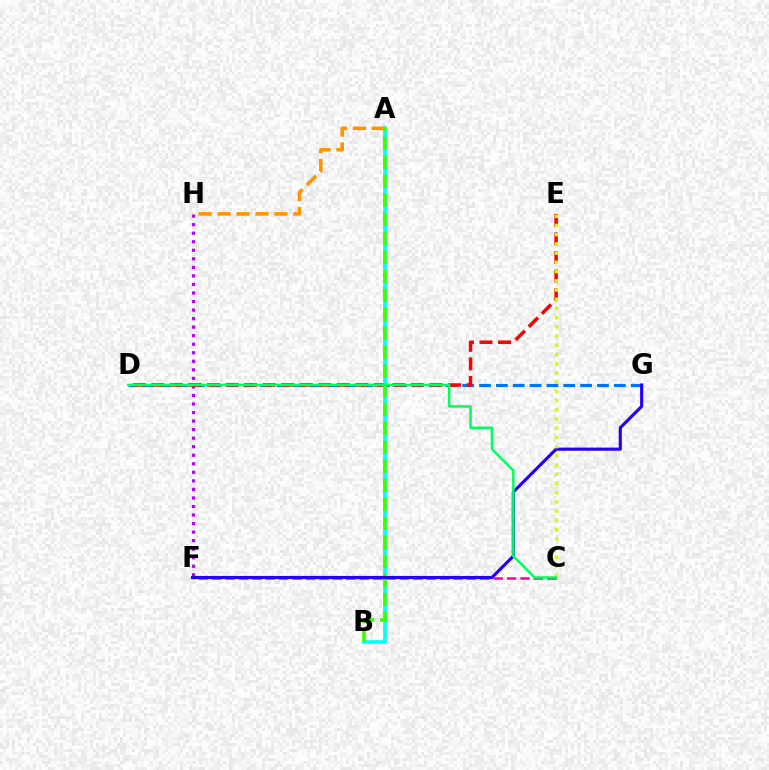{('D', 'G'): [{'color': '#0074ff', 'line_style': 'dashed', 'thickness': 2.29}], ('F', 'H'): [{'color': '#b900ff', 'line_style': 'dotted', 'thickness': 2.32}], ('C', 'F'): [{'color': '#ff00ac', 'line_style': 'dashed', 'thickness': 1.82}], ('D', 'E'): [{'color': '#ff0000', 'line_style': 'dashed', 'thickness': 2.52}], ('A', 'B'): [{'color': '#00fff6', 'line_style': 'solid', 'thickness': 2.64}, {'color': '#3dff00', 'line_style': 'dashed', 'thickness': 2.58}], ('A', 'H'): [{'color': '#ff9400', 'line_style': 'dashed', 'thickness': 2.57}], ('F', 'G'): [{'color': '#2500ff', 'line_style': 'solid', 'thickness': 2.26}], ('C', 'E'): [{'color': '#d1ff00', 'line_style': 'dotted', 'thickness': 2.5}], ('C', 'D'): [{'color': '#00ff5c', 'line_style': 'solid', 'thickness': 1.79}]}